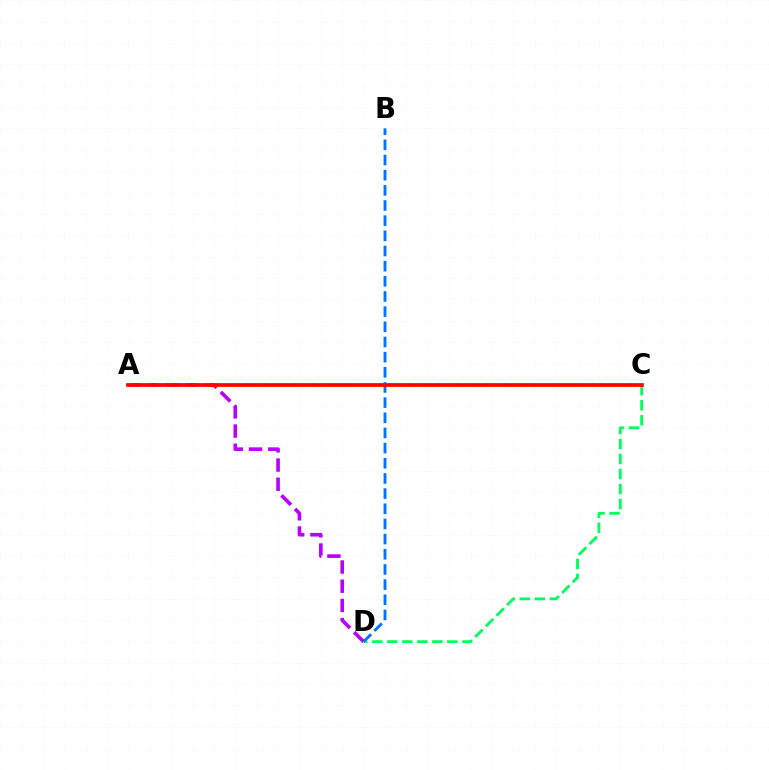{('A', 'D'): [{'color': '#b900ff', 'line_style': 'dashed', 'thickness': 2.61}], ('A', 'C'): [{'color': '#d1ff00', 'line_style': 'dotted', 'thickness': 2.61}, {'color': '#ff0000', 'line_style': 'solid', 'thickness': 2.66}], ('C', 'D'): [{'color': '#00ff5c', 'line_style': 'dashed', 'thickness': 2.04}], ('B', 'D'): [{'color': '#0074ff', 'line_style': 'dashed', 'thickness': 2.06}]}